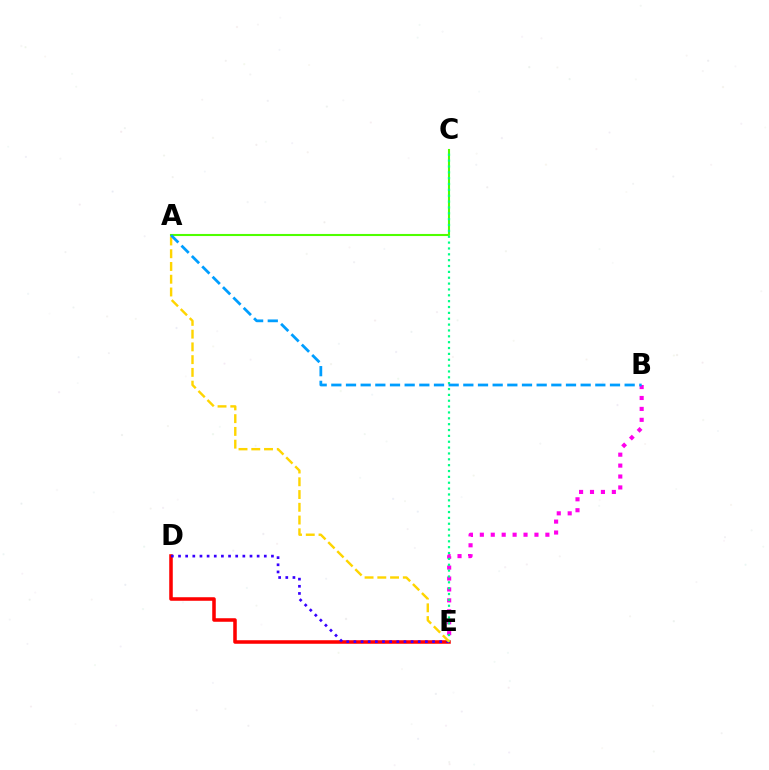{('D', 'E'): [{'color': '#ff0000', 'line_style': 'solid', 'thickness': 2.55}, {'color': '#3700ff', 'line_style': 'dotted', 'thickness': 1.94}], ('A', 'C'): [{'color': '#4fff00', 'line_style': 'solid', 'thickness': 1.51}], ('B', 'E'): [{'color': '#ff00ed', 'line_style': 'dotted', 'thickness': 2.97}], ('C', 'E'): [{'color': '#00ff86', 'line_style': 'dotted', 'thickness': 1.59}], ('A', 'E'): [{'color': '#ffd500', 'line_style': 'dashed', 'thickness': 1.73}], ('A', 'B'): [{'color': '#009eff', 'line_style': 'dashed', 'thickness': 1.99}]}